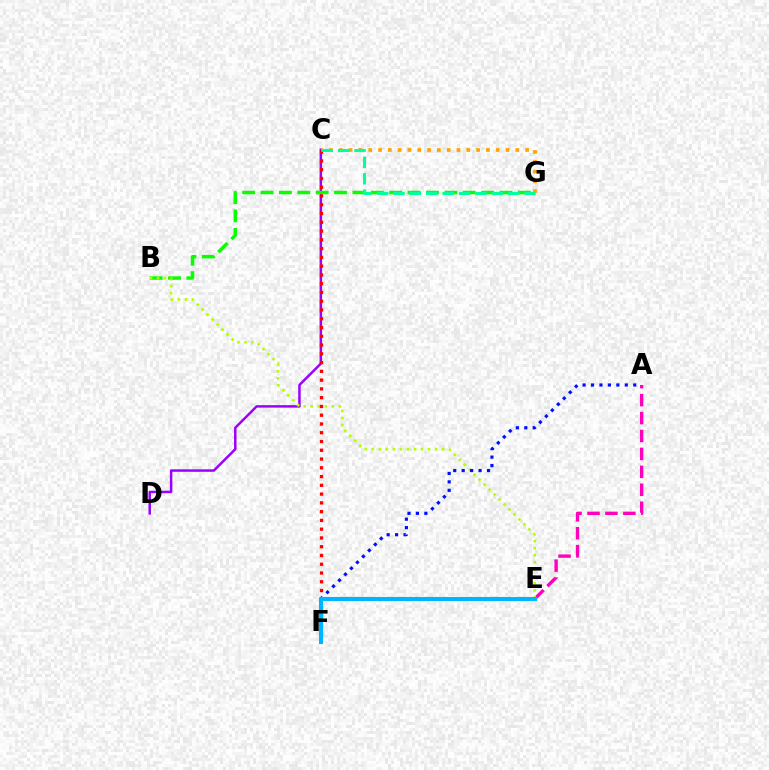{('C', 'D'): [{'color': '#9b00ff', 'line_style': 'solid', 'thickness': 1.79}], ('A', 'E'): [{'color': '#ff00bd', 'line_style': 'dashed', 'thickness': 2.44}], ('B', 'G'): [{'color': '#08ff00', 'line_style': 'dashed', 'thickness': 2.5}], ('C', 'G'): [{'color': '#ffa500', 'line_style': 'dotted', 'thickness': 2.66}, {'color': '#00ff9d', 'line_style': 'dashed', 'thickness': 2.23}], ('B', 'E'): [{'color': '#b3ff00', 'line_style': 'dotted', 'thickness': 1.91}], ('C', 'F'): [{'color': '#ff0000', 'line_style': 'dotted', 'thickness': 2.38}], ('A', 'F'): [{'color': '#0010ff', 'line_style': 'dotted', 'thickness': 2.29}], ('E', 'F'): [{'color': '#00b5ff', 'line_style': 'solid', 'thickness': 2.94}]}